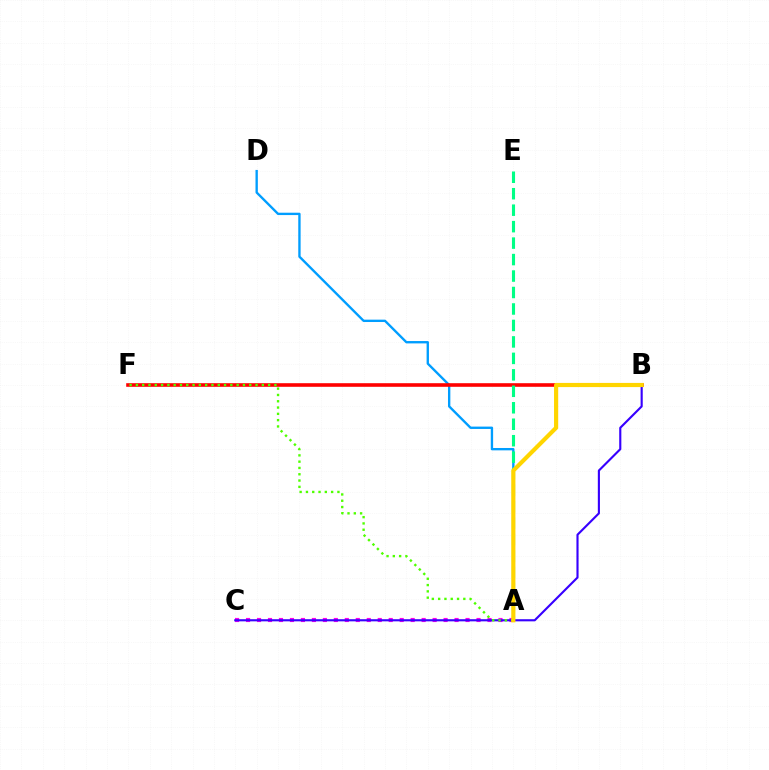{('A', 'D'): [{'color': '#009eff', 'line_style': 'solid', 'thickness': 1.7}], ('A', 'C'): [{'color': '#ff00ed', 'line_style': 'dotted', 'thickness': 2.98}], ('B', 'F'): [{'color': '#ff0000', 'line_style': 'solid', 'thickness': 2.59}], ('A', 'E'): [{'color': '#00ff86', 'line_style': 'dashed', 'thickness': 2.24}], ('B', 'C'): [{'color': '#3700ff', 'line_style': 'solid', 'thickness': 1.53}], ('A', 'F'): [{'color': '#4fff00', 'line_style': 'dotted', 'thickness': 1.71}], ('A', 'B'): [{'color': '#ffd500', 'line_style': 'solid', 'thickness': 3.0}]}